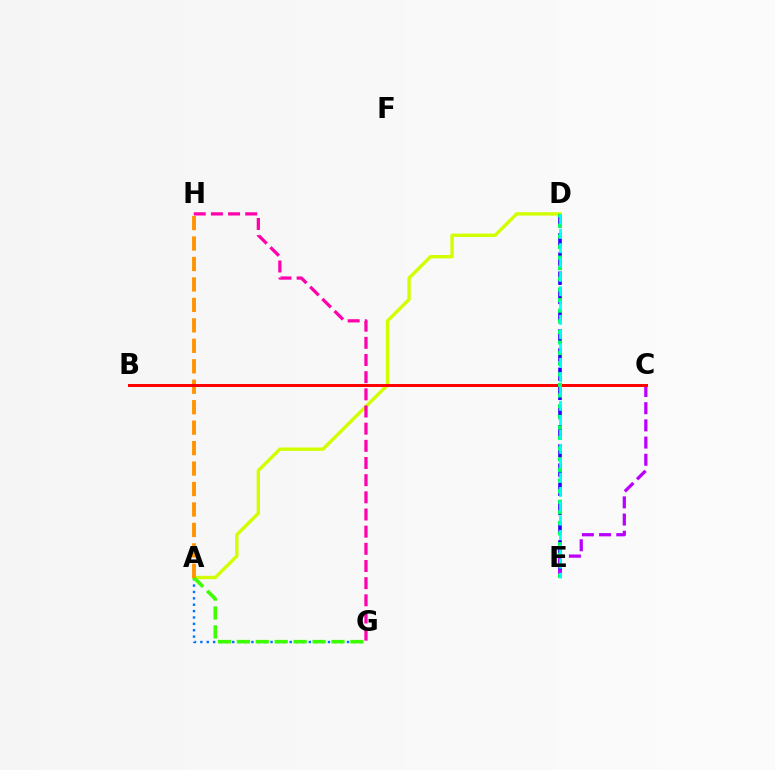{('A', 'G'): [{'color': '#0074ff', 'line_style': 'dotted', 'thickness': 1.73}, {'color': '#3dff00', 'line_style': 'dashed', 'thickness': 2.57}], ('A', 'D'): [{'color': '#d1ff00', 'line_style': 'solid', 'thickness': 2.44}], ('D', 'E'): [{'color': '#2500ff', 'line_style': 'dashed', 'thickness': 2.61}, {'color': '#00ff5c', 'line_style': 'dotted', 'thickness': 2.88}, {'color': '#00fff6', 'line_style': 'dashed', 'thickness': 1.95}], ('G', 'H'): [{'color': '#ff00ac', 'line_style': 'dashed', 'thickness': 2.33}], ('C', 'E'): [{'color': '#b900ff', 'line_style': 'dashed', 'thickness': 2.34}], ('A', 'H'): [{'color': '#ff9400', 'line_style': 'dashed', 'thickness': 2.78}], ('B', 'C'): [{'color': '#ff0000', 'line_style': 'solid', 'thickness': 2.13}]}